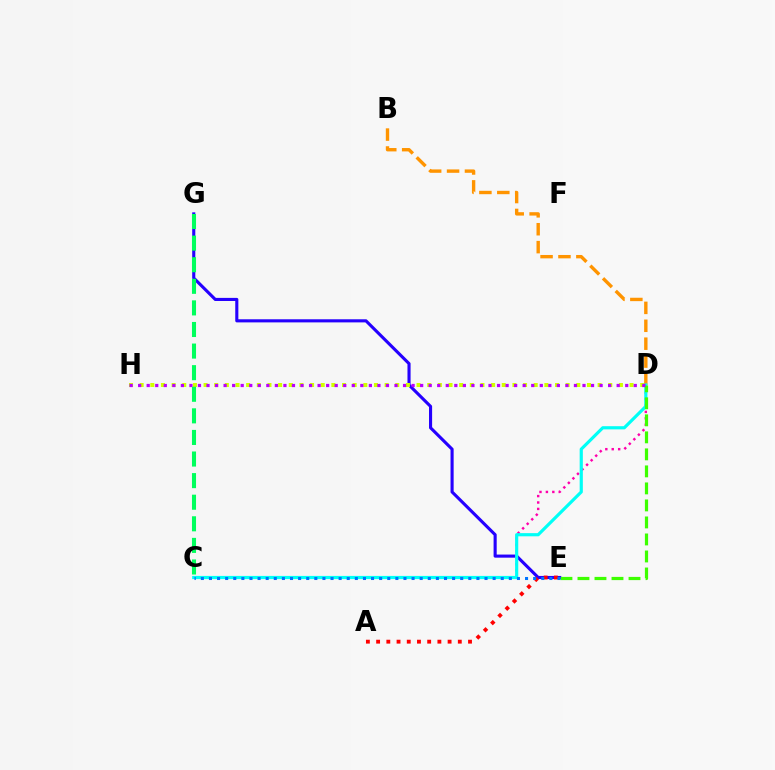{('E', 'G'): [{'color': '#2500ff', 'line_style': 'solid', 'thickness': 2.24}], ('C', 'D'): [{'color': '#ff00ac', 'line_style': 'dotted', 'thickness': 1.74}, {'color': '#00fff6', 'line_style': 'solid', 'thickness': 2.28}], ('A', 'E'): [{'color': '#ff0000', 'line_style': 'dotted', 'thickness': 2.77}], ('D', 'H'): [{'color': '#d1ff00', 'line_style': 'dotted', 'thickness': 2.89}, {'color': '#b900ff', 'line_style': 'dotted', 'thickness': 2.32}], ('B', 'D'): [{'color': '#ff9400', 'line_style': 'dashed', 'thickness': 2.43}], ('D', 'E'): [{'color': '#3dff00', 'line_style': 'dashed', 'thickness': 2.31}], ('C', 'E'): [{'color': '#0074ff', 'line_style': 'dotted', 'thickness': 2.2}], ('C', 'G'): [{'color': '#00ff5c', 'line_style': 'dashed', 'thickness': 2.93}]}